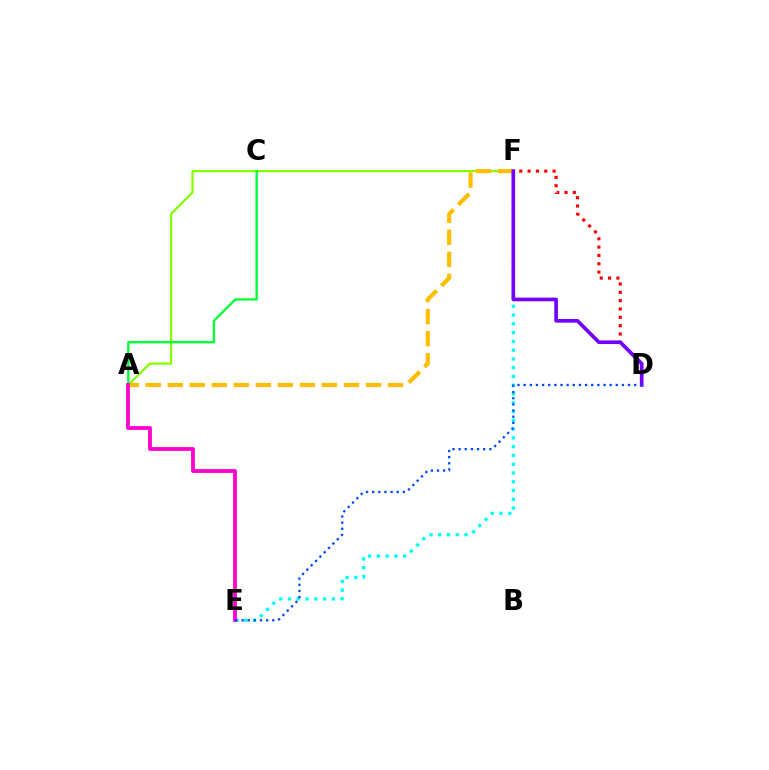{('A', 'F'): [{'color': '#84ff00', 'line_style': 'solid', 'thickness': 1.59}, {'color': '#ffbd00', 'line_style': 'dashed', 'thickness': 2.99}], ('A', 'C'): [{'color': '#00ff39', 'line_style': 'solid', 'thickness': 1.69}], ('D', 'F'): [{'color': '#ff0000', 'line_style': 'dotted', 'thickness': 2.26}, {'color': '#7200ff', 'line_style': 'solid', 'thickness': 2.63}], ('E', 'F'): [{'color': '#00fff6', 'line_style': 'dotted', 'thickness': 2.38}], ('A', 'E'): [{'color': '#ff00cf', 'line_style': 'solid', 'thickness': 2.74}], ('D', 'E'): [{'color': '#004bff', 'line_style': 'dotted', 'thickness': 1.67}]}